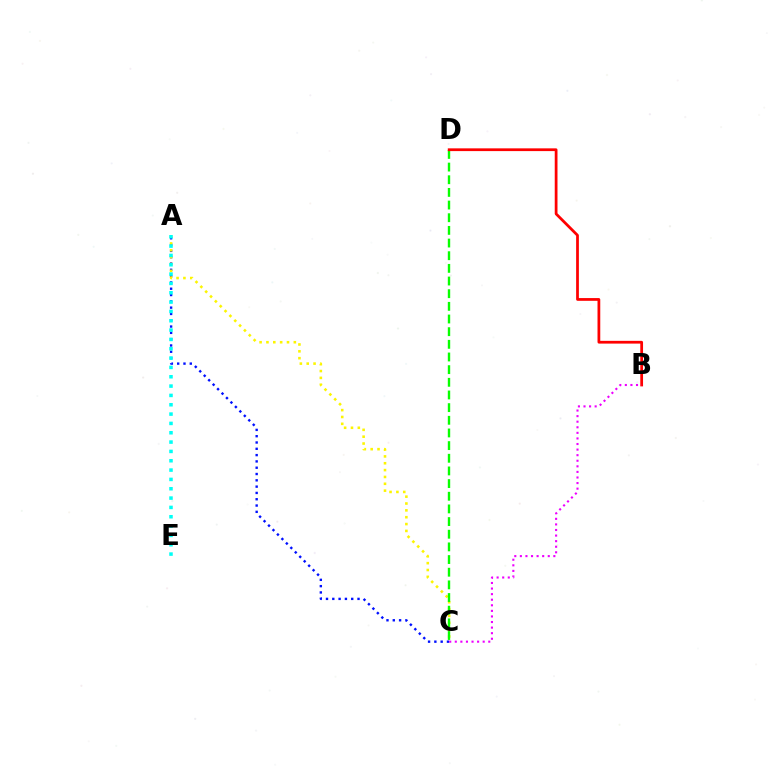{('A', 'C'): [{'color': '#0010ff', 'line_style': 'dotted', 'thickness': 1.71}, {'color': '#fcf500', 'line_style': 'dotted', 'thickness': 1.86}], ('C', 'D'): [{'color': '#08ff00', 'line_style': 'dashed', 'thickness': 1.72}], ('A', 'E'): [{'color': '#00fff6', 'line_style': 'dotted', 'thickness': 2.54}], ('B', 'D'): [{'color': '#ff0000', 'line_style': 'solid', 'thickness': 1.98}], ('B', 'C'): [{'color': '#ee00ff', 'line_style': 'dotted', 'thickness': 1.52}]}